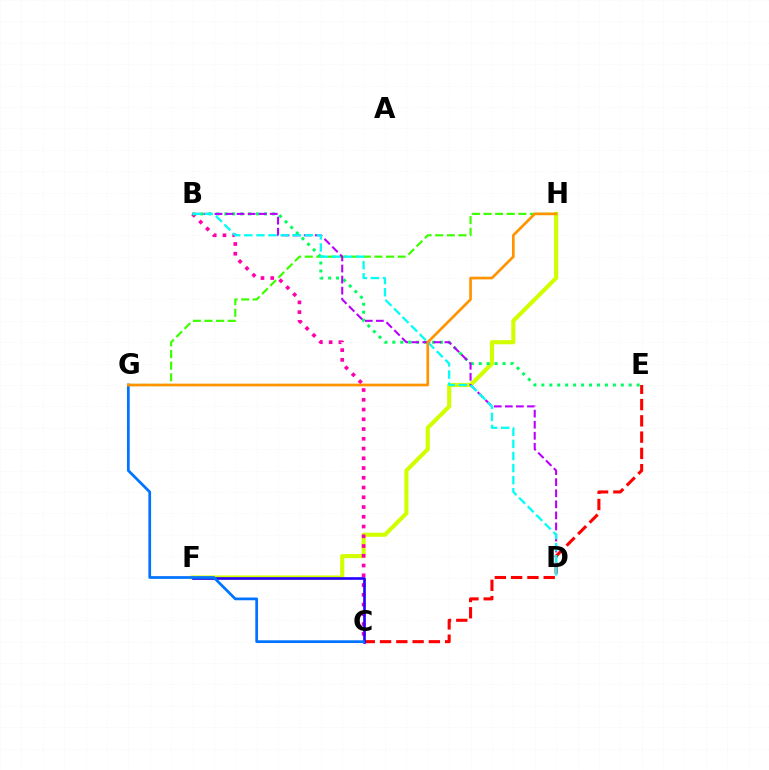{('F', 'H'): [{'color': '#d1ff00', 'line_style': 'solid', 'thickness': 2.96}], ('B', 'C'): [{'color': '#ff00ac', 'line_style': 'dotted', 'thickness': 2.65}], ('C', 'E'): [{'color': '#ff0000', 'line_style': 'dashed', 'thickness': 2.21}], ('G', 'H'): [{'color': '#3dff00', 'line_style': 'dashed', 'thickness': 1.58}, {'color': '#ff9400', 'line_style': 'solid', 'thickness': 1.93}], ('B', 'E'): [{'color': '#00ff5c', 'line_style': 'dotted', 'thickness': 2.16}], ('B', 'D'): [{'color': '#b900ff', 'line_style': 'dashed', 'thickness': 1.5}, {'color': '#00fff6', 'line_style': 'dashed', 'thickness': 1.64}], ('C', 'F'): [{'color': '#2500ff', 'line_style': 'solid', 'thickness': 1.9}], ('C', 'G'): [{'color': '#0074ff', 'line_style': 'solid', 'thickness': 1.97}]}